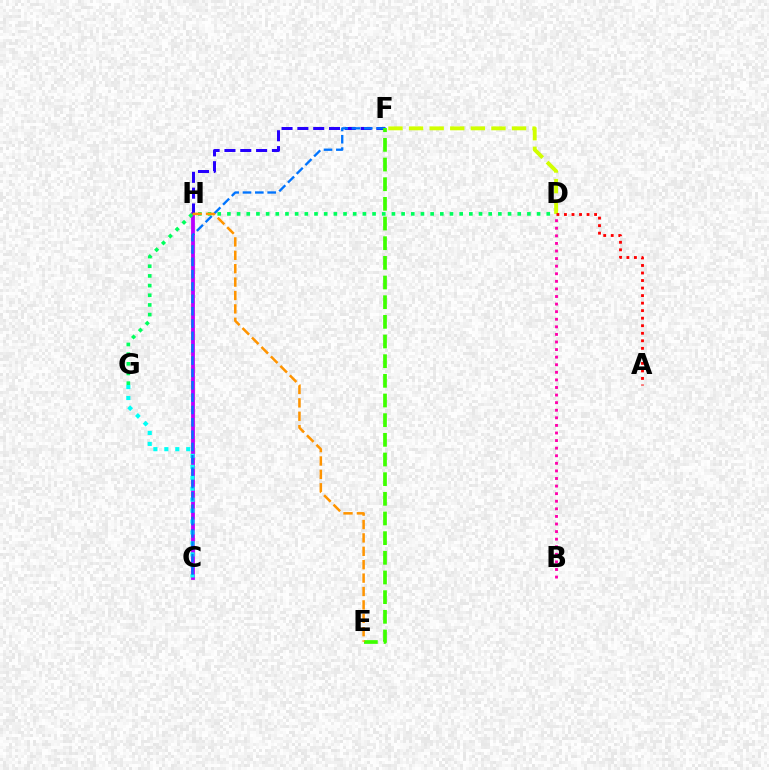{('C', 'H'): [{'color': '#b900ff', 'line_style': 'solid', 'thickness': 2.73}], ('F', 'H'): [{'color': '#2500ff', 'line_style': 'dashed', 'thickness': 2.15}], ('C', 'G'): [{'color': '#00fff6', 'line_style': 'dotted', 'thickness': 2.97}], ('C', 'F'): [{'color': '#0074ff', 'line_style': 'dashed', 'thickness': 1.68}], ('D', 'F'): [{'color': '#d1ff00', 'line_style': 'dashed', 'thickness': 2.8}], ('B', 'D'): [{'color': '#ff00ac', 'line_style': 'dotted', 'thickness': 2.06}], ('D', 'G'): [{'color': '#00ff5c', 'line_style': 'dotted', 'thickness': 2.63}], ('A', 'D'): [{'color': '#ff0000', 'line_style': 'dotted', 'thickness': 2.05}], ('E', 'F'): [{'color': '#3dff00', 'line_style': 'dashed', 'thickness': 2.67}], ('E', 'H'): [{'color': '#ff9400', 'line_style': 'dashed', 'thickness': 1.82}]}